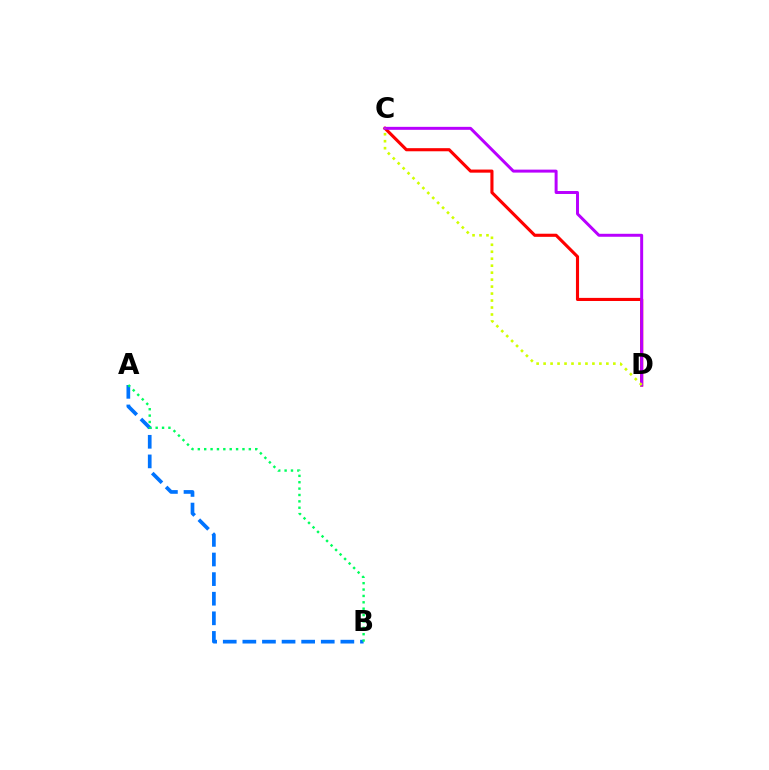{('A', 'B'): [{'color': '#0074ff', 'line_style': 'dashed', 'thickness': 2.66}, {'color': '#00ff5c', 'line_style': 'dotted', 'thickness': 1.73}], ('C', 'D'): [{'color': '#ff0000', 'line_style': 'solid', 'thickness': 2.24}, {'color': '#b900ff', 'line_style': 'solid', 'thickness': 2.14}, {'color': '#d1ff00', 'line_style': 'dotted', 'thickness': 1.89}]}